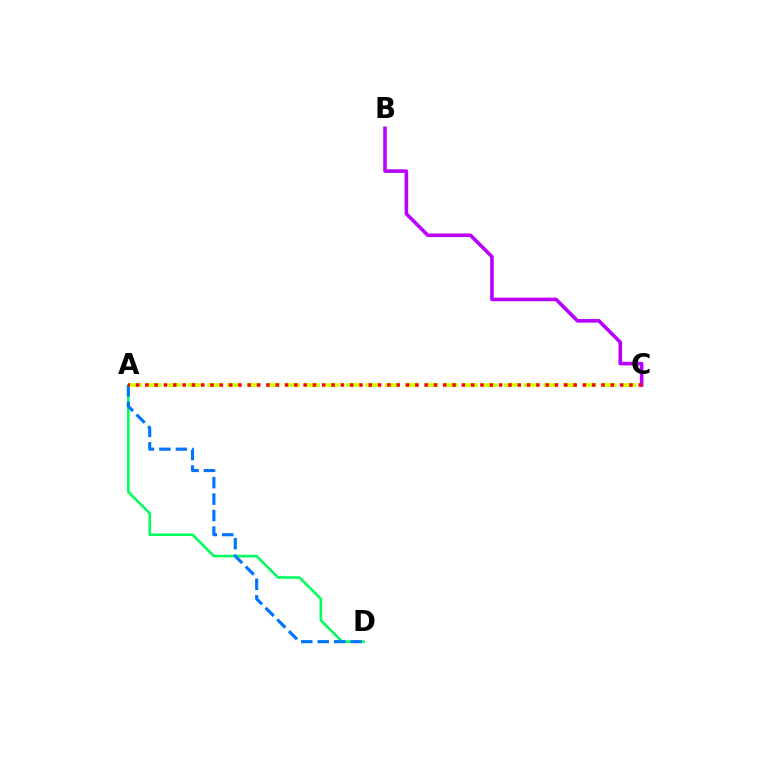{('A', 'D'): [{'color': '#00ff5c', 'line_style': 'solid', 'thickness': 1.85}, {'color': '#0074ff', 'line_style': 'dashed', 'thickness': 2.24}], ('B', 'C'): [{'color': '#b900ff', 'line_style': 'solid', 'thickness': 2.58}], ('A', 'C'): [{'color': '#d1ff00', 'line_style': 'dashed', 'thickness': 2.69}, {'color': '#ff0000', 'line_style': 'dotted', 'thickness': 2.53}]}